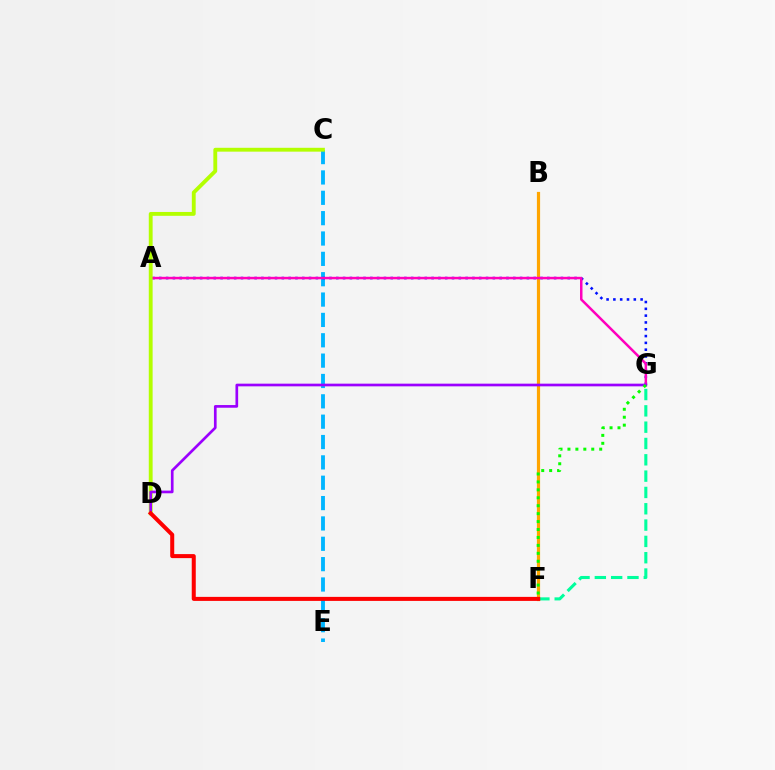{('C', 'E'): [{'color': '#00b5ff', 'line_style': 'dashed', 'thickness': 2.76}], ('B', 'F'): [{'color': '#ffa500', 'line_style': 'solid', 'thickness': 2.3}], ('A', 'G'): [{'color': '#0010ff', 'line_style': 'dotted', 'thickness': 1.85}, {'color': '#ff00bd', 'line_style': 'solid', 'thickness': 1.79}], ('F', 'G'): [{'color': '#00ff9d', 'line_style': 'dashed', 'thickness': 2.22}, {'color': '#08ff00', 'line_style': 'dotted', 'thickness': 2.16}], ('C', 'D'): [{'color': '#b3ff00', 'line_style': 'solid', 'thickness': 2.77}], ('D', 'G'): [{'color': '#9b00ff', 'line_style': 'solid', 'thickness': 1.93}], ('D', 'F'): [{'color': '#ff0000', 'line_style': 'solid', 'thickness': 2.9}]}